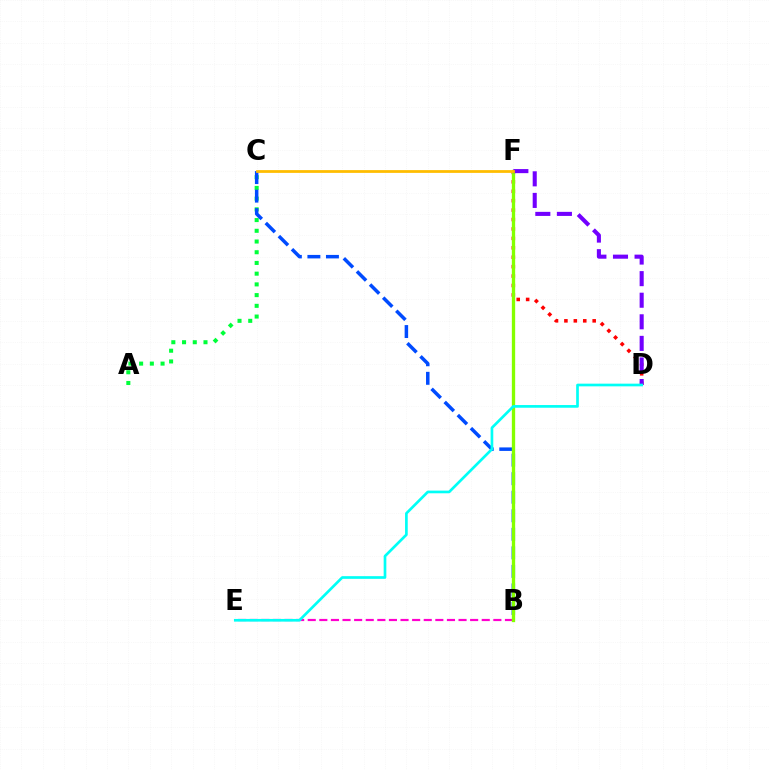{('A', 'C'): [{'color': '#00ff39', 'line_style': 'dotted', 'thickness': 2.91}], ('D', 'F'): [{'color': '#ff0000', 'line_style': 'dotted', 'thickness': 2.56}, {'color': '#7200ff', 'line_style': 'dashed', 'thickness': 2.93}], ('B', 'E'): [{'color': '#ff00cf', 'line_style': 'dashed', 'thickness': 1.58}], ('B', 'C'): [{'color': '#004bff', 'line_style': 'dashed', 'thickness': 2.52}], ('B', 'F'): [{'color': '#84ff00', 'line_style': 'solid', 'thickness': 2.39}], ('C', 'F'): [{'color': '#ffbd00', 'line_style': 'solid', 'thickness': 1.99}], ('D', 'E'): [{'color': '#00fff6', 'line_style': 'solid', 'thickness': 1.93}]}